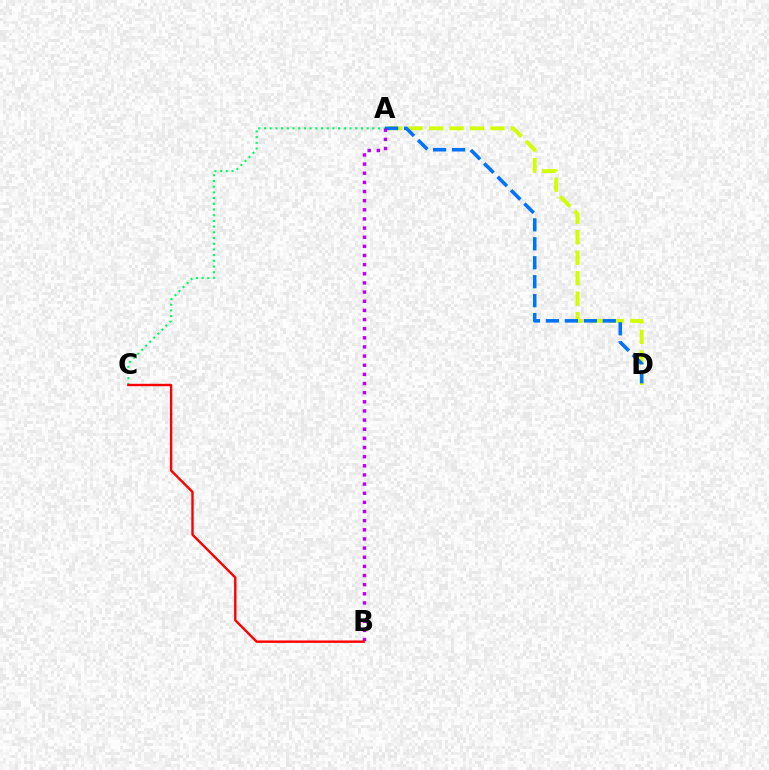{('A', 'D'): [{'color': '#d1ff00', 'line_style': 'dashed', 'thickness': 2.78}, {'color': '#0074ff', 'line_style': 'dashed', 'thickness': 2.57}], ('A', 'C'): [{'color': '#00ff5c', 'line_style': 'dotted', 'thickness': 1.55}], ('A', 'B'): [{'color': '#b900ff', 'line_style': 'dotted', 'thickness': 2.48}], ('B', 'C'): [{'color': '#ff0000', 'line_style': 'solid', 'thickness': 1.72}]}